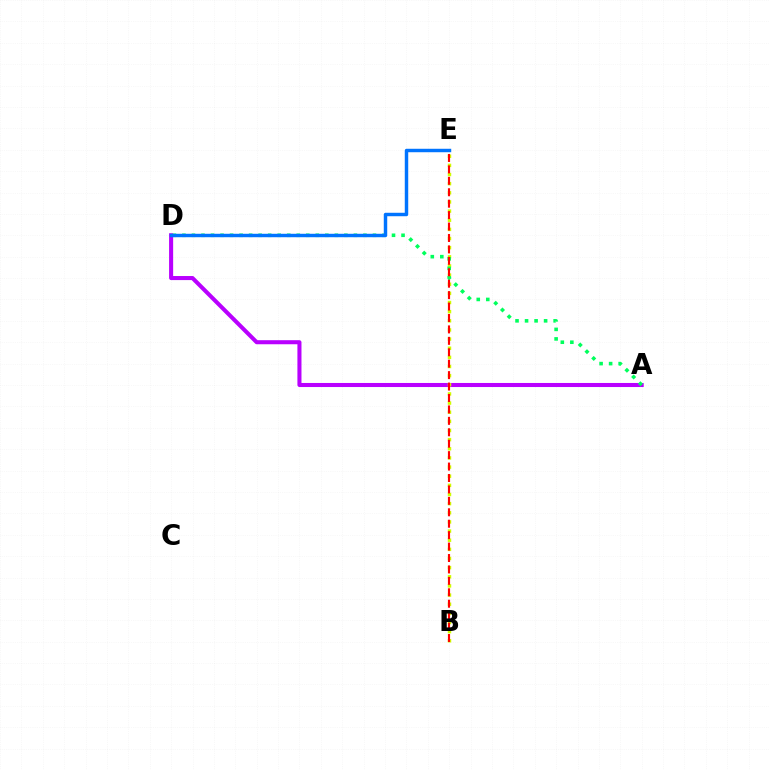{('A', 'D'): [{'color': '#b900ff', 'line_style': 'solid', 'thickness': 2.93}, {'color': '#00ff5c', 'line_style': 'dotted', 'thickness': 2.59}], ('B', 'E'): [{'color': '#d1ff00', 'line_style': 'dotted', 'thickness': 2.48}, {'color': '#ff0000', 'line_style': 'dashed', 'thickness': 1.55}], ('D', 'E'): [{'color': '#0074ff', 'line_style': 'solid', 'thickness': 2.48}]}